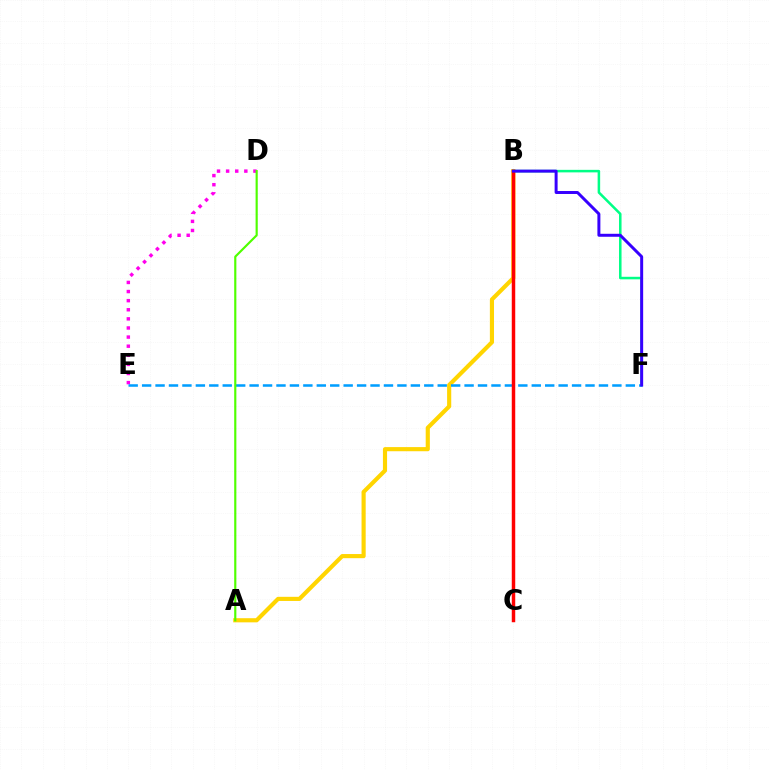{('A', 'B'): [{'color': '#ffd500', 'line_style': 'solid', 'thickness': 2.98}], ('D', 'E'): [{'color': '#ff00ed', 'line_style': 'dotted', 'thickness': 2.47}], ('B', 'F'): [{'color': '#00ff86', 'line_style': 'solid', 'thickness': 1.82}, {'color': '#3700ff', 'line_style': 'solid', 'thickness': 2.14}], ('E', 'F'): [{'color': '#009eff', 'line_style': 'dashed', 'thickness': 1.83}], ('B', 'C'): [{'color': '#ff0000', 'line_style': 'solid', 'thickness': 2.5}], ('A', 'D'): [{'color': '#4fff00', 'line_style': 'solid', 'thickness': 1.56}]}